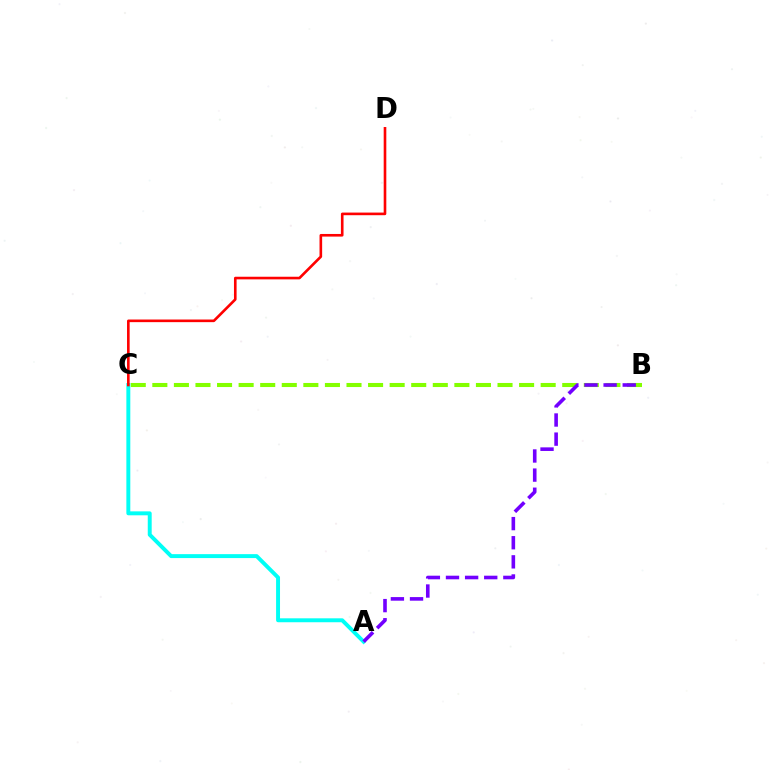{('B', 'C'): [{'color': '#84ff00', 'line_style': 'dashed', 'thickness': 2.93}], ('A', 'C'): [{'color': '#00fff6', 'line_style': 'solid', 'thickness': 2.83}], ('C', 'D'): [{'color': '#ff0000', 'line_style': 'solid', 'thickness': 1.89}], ('A', 'B'): [{'color': '#7200ff', 'line_style': 'dashed', 'thickness': 2.6}]}